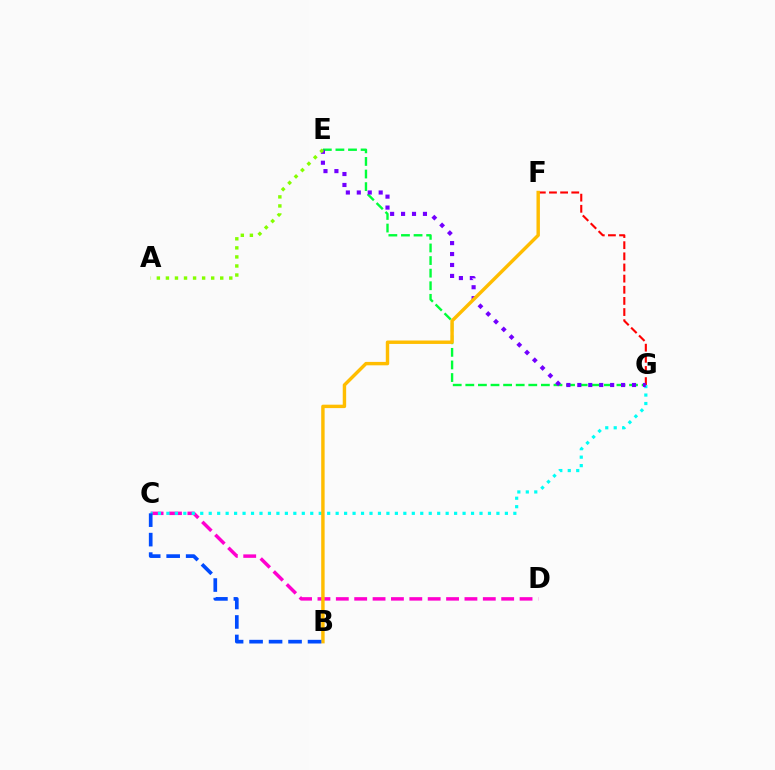{('C', 'D'): [{'color': '#ff00cf', 'line_style': 'dashed', 'thickness': 2.5}], ('E', 'G'): [{'color': '#00ff39', 'line_style': 'dashed', 'thickness': 1.71}, {'color': '#7200ff', 'line_style': 'dotted', 'thickness': 2.97}], ('F', 'G'): [{'color': '#ff0000', 'line_style': 'dashed', 'thickness': 1.51}], ('C', 'G'): [{'color': '#00fff6', 'line_style': 'dotted', 'thickness': 2.3}], ('B', 'F'): [{'color': '#ffbd00', 'line_style': 'solid', 'thickness': 2.46}], ('A', 'E'): [{'color': '#84ff00', 'line_style': 'dotted', 'thickness': 2.46}], ('B', 'C'): [{'color': '#004bff', 'line_style': 'dashed', 'thickness': 2.65}]}